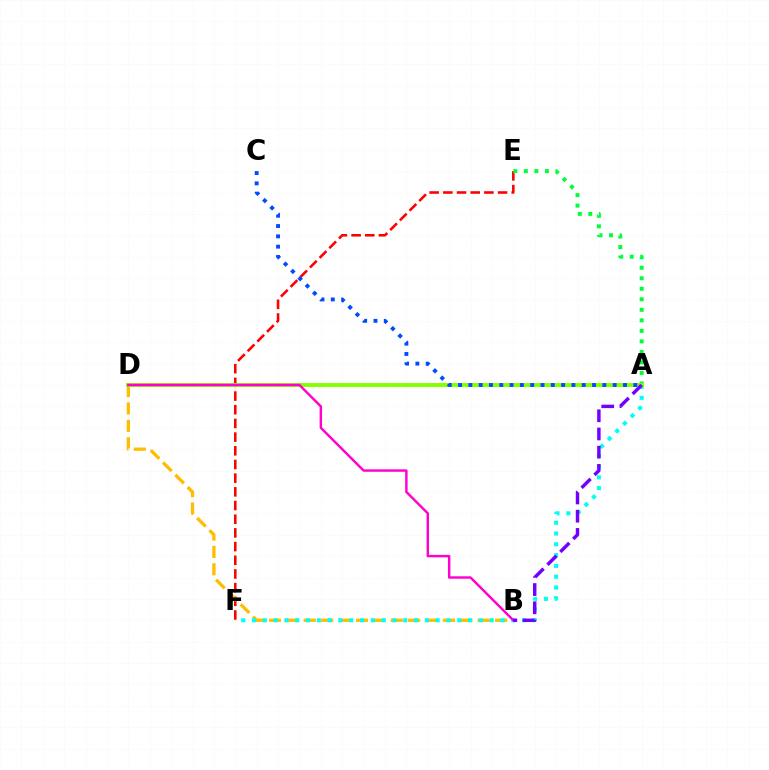{('E', 'F'): [{'color': '#ff0000', 'line_style': 'dashed', 'thickness': 1.86}], ('B', 'D'): [{'color': '#ffbd00', 'line_style': 'dashed', 'thickness': 2.36}, {'color': '#ff00cf', 'line_style': 'solid', 'thickness': 1.75}], ('A', 'F'): [{'color': '#00fff6', 'line_style': 'dotted', 'thickness': 2.93}], ('A', 'E'): [{'color': '#00ff39', 'line_style': 'dotted', 'thickness': 2.86}], ('A', 'D'): [{'color': '#84ff00', 'line_style': 'solid', 'thickness': 2.82}], ('A', 'C'): [{'color': '#004bff', 'line_style': 'dotted', 'thickness': 2.8}], ('A', 'B'): [{'color': '#7200ff', 'line_style': 'dashed', 'thickness': 2.47}]}